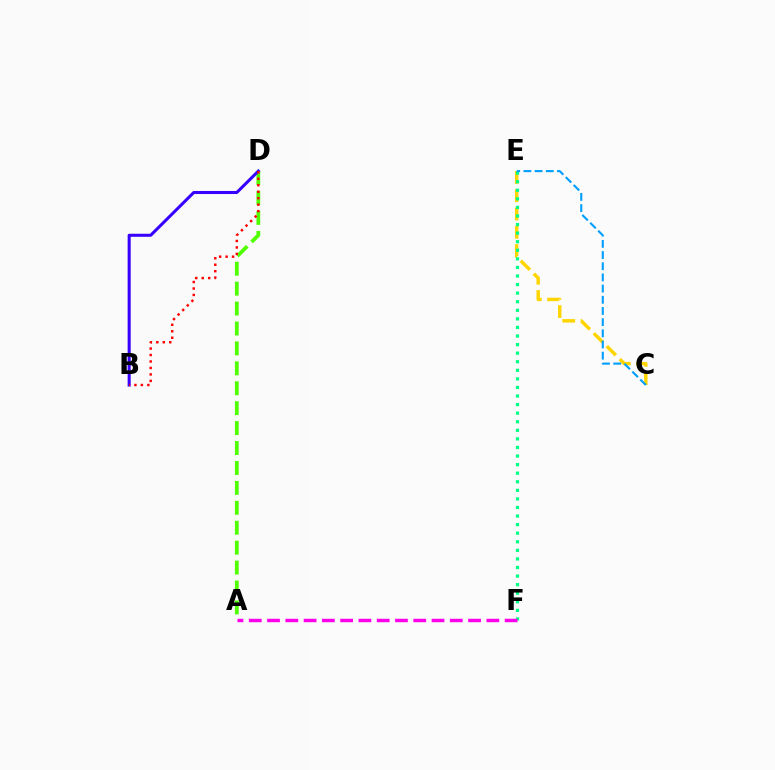{('C', 'E'): [{'color': '#ffd500', 'line_style': 'dashed', 'thickness': 2.48}, {'color': '#009eff', 'line_style': 'dashed', 'thickness': 1.52}], ('E', 'F'): [{'color': '#00ff86', 'line_style': 'dotted', 'thickness': 2.33}], ('A', 'F'): [{'color': '#ff00ed', 'line_style': 'dashed', 'thickness': 2.48}], ('A', 'D'): [{'color': '#4fff00', 'line_style': 'dashed', 'thickness': 2.71}], ('B', 'D'): [{'color': '#3700ff', 'line_style': 'solid', 'thickness': 2.19}, {'color': '#ff0000', 'line_style': 'dotted', 'thickness': 1.76}]}